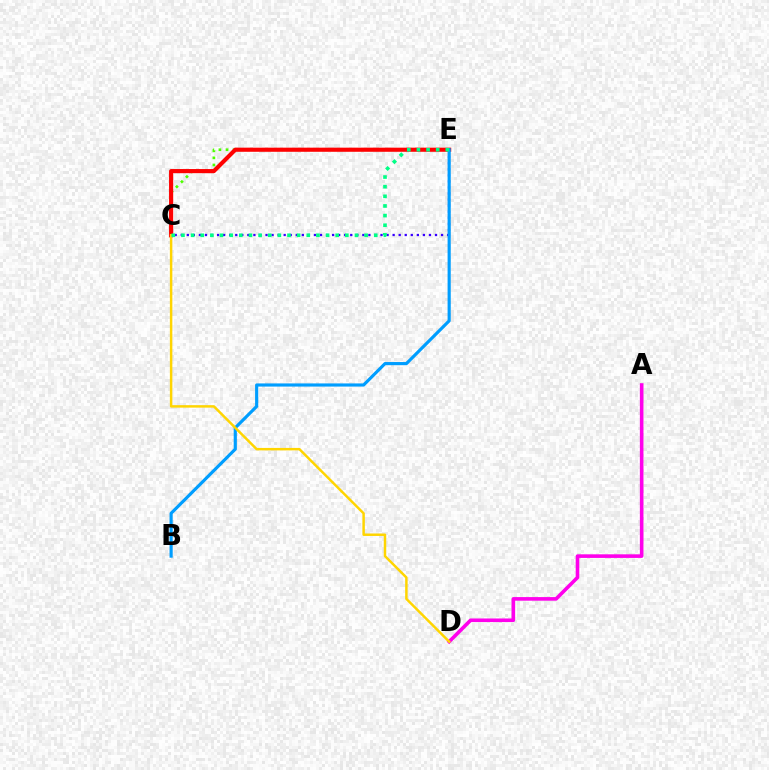{('A', 'D'): [{'color': '#ff00ed', 'line_style': 'solid', 'thickness': 2.59}], ('C', 'E'): [{'color': '#3700ff', 'line_style': 'dotted', 'thickness': 1.64}, {'color': '#4fff00', 'line_style': 'dotted', 'thickness': 1.93}, {'color': '#ff0000', 'line_style': 'solid', 'thickness': 2.97}, {'color': '#00ff86', 'line_style': 'dotted', 'thickness': 2.62}], ('B', 'E'): [{'color': '#009eff', 'line_style': 'solid', 'thickness': 2.27}], ('C', 'D'): [{'color': '#ffd500', 'line_style': 'solid', 'thickness': 1.78}]}